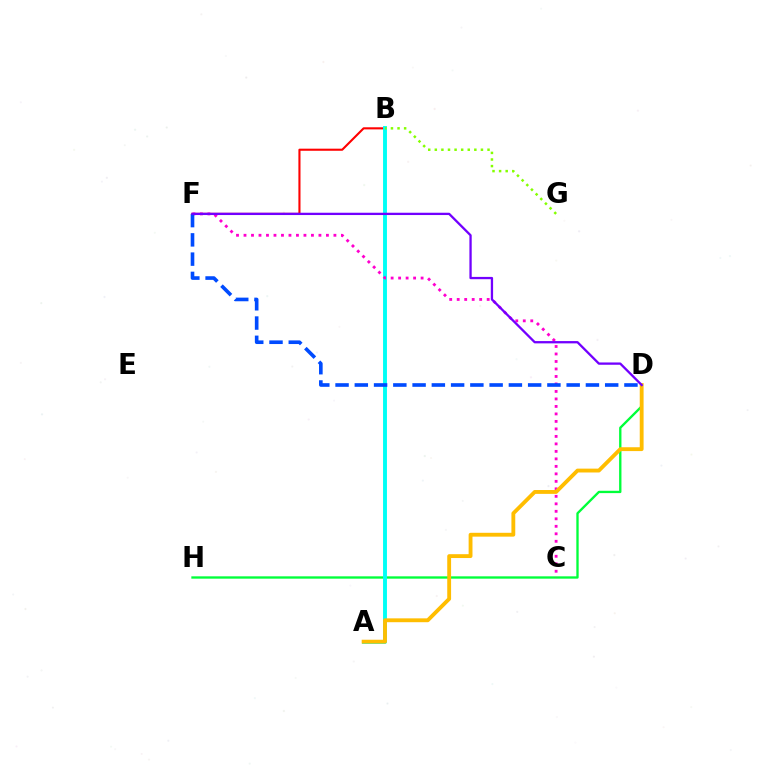{('D', 'H'): [{'color': '#00ff39', 'line_style': 'solid', 'thickness': 1.68}], ('B', 'F'): [{'color': '#ff0000', 'line_style': 'solid', 'thickness': 1.51}], ('A', 'B'): [{'color': '#00fff6', 'line_style': 'solid', 'thickness': 2.81}], ('C', 'F'): [{'color': '#ff00cf', 'line_style': 'dotted', 'thickness': 2.04}], ('A', 'D'): [{'color': '#ffbd00', 'line_style': 'solid', 'thickness': 2.77}], ('D', 'F'): [{'color': '#004bff', 'line_style': 'dashed', 'thickness': 2.62}, {'color': '#7200ff', 'line_style': 'solid', 'thickness': 1.65}], ('B', 'G'): [{'color': '#84ff00', 'line_style': 'dotted', 'thickness': 1.79}]}